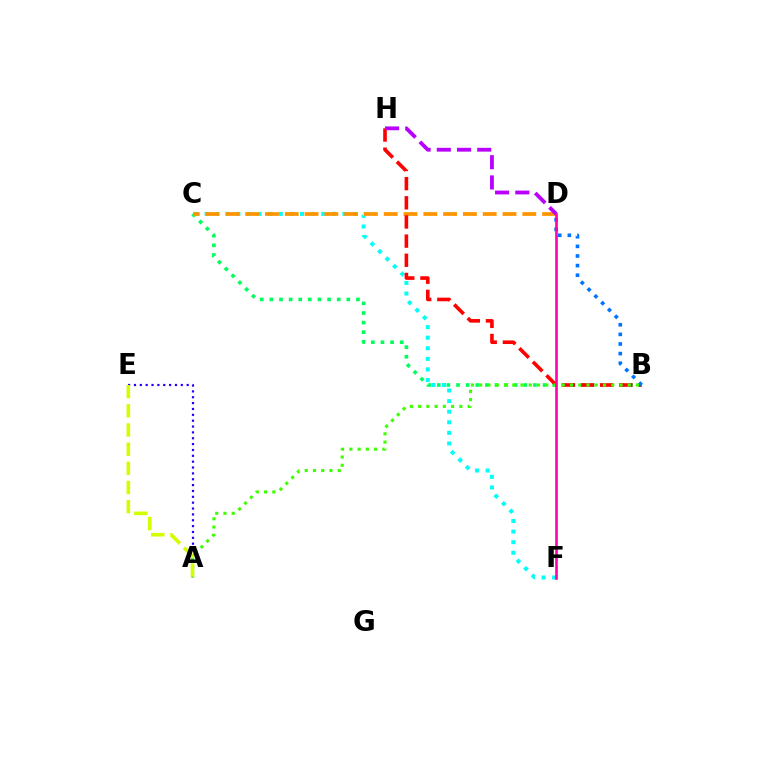{('B', 'C'): [{'color': '#00ff5c', 'line_style': 'dotted', 'thickness': 2.61}], ('C', 'F'): [{'color': '#00fff6', 'line_style': 'dotted', 'thickness': 2.88}], ('C', 'D'): [{'color': '#ff9400', 'line_style': 'dashed', 'thickness': 2.69}], ('B', 'H'): [{'color': '#ff0000', 'line_style': 'dashed', 'thickness': 2.6}], ('A', 'E'): [{'color': '#2500ff', 'line_style': 'dotted', 'thickness': 1.59}, {'color': '#d1ff00', 'line_style': 'dashed', 'thickness': 2.6}], ('B', 'D'): [{'color': '#0074ff', 'line_style': 'dotted', 'thickness': 2.61}], ('A', 'B'): [{'color': '#3dff00', 'line_style': 'dotted', 'thickness': 2.24}], ('D', 'F'): [{'color': '#ff00ac', 'line_style': 'solid', 'thickness': 1.88}], ('D', 'H'): [{'color': '#b900ff', 'line_style': 'dashed', 'thickness': 2.75}]}